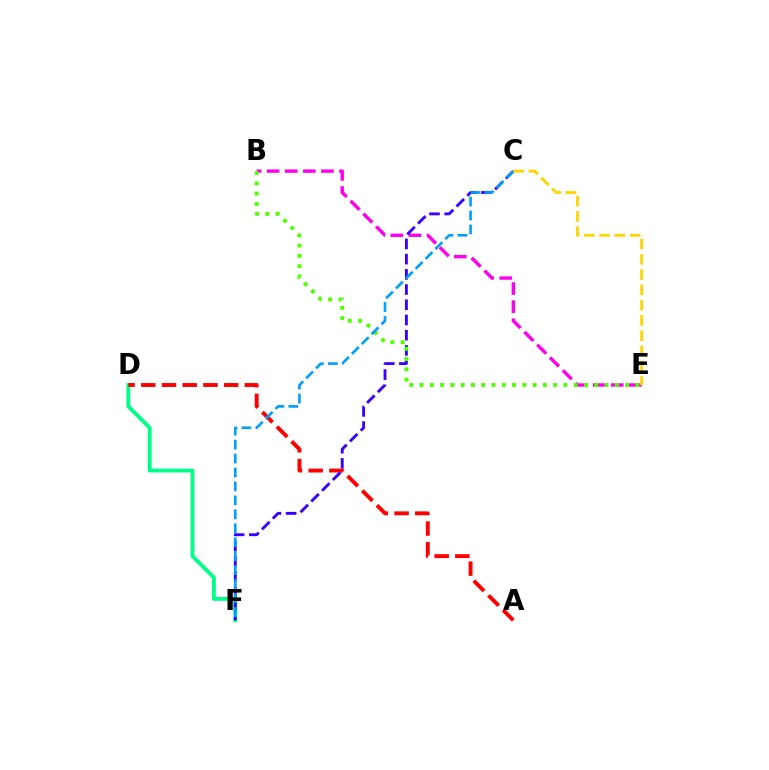{('D', 'F'): [{'color': '#00ff86', 'line_style': 'solid', 'thickness': 2.76}], ('A', 'D'): [{'color': '#ff0000', 'line_style': 'dashed', 'thickness': 2.81}], ('B', 'E'): [{'color': '#ff00ed', 'line_style': 'dashed', 'thickness': 2.46}, {'color': '#4fff00', 'line_style': 'dotted', 'thickness': 2.79}], ('C', 'F'): [{'color': '#3700ff', 'line_style': 'dashed', 'thickness': 2.07}, {'color': '#009eff', 'line_style': 'dashed', 'thickness': 1.9}], ('C', 'E'): [{'color': '#ffd500', 'line_style': 'dashed', 'thickness': 2.08}]}